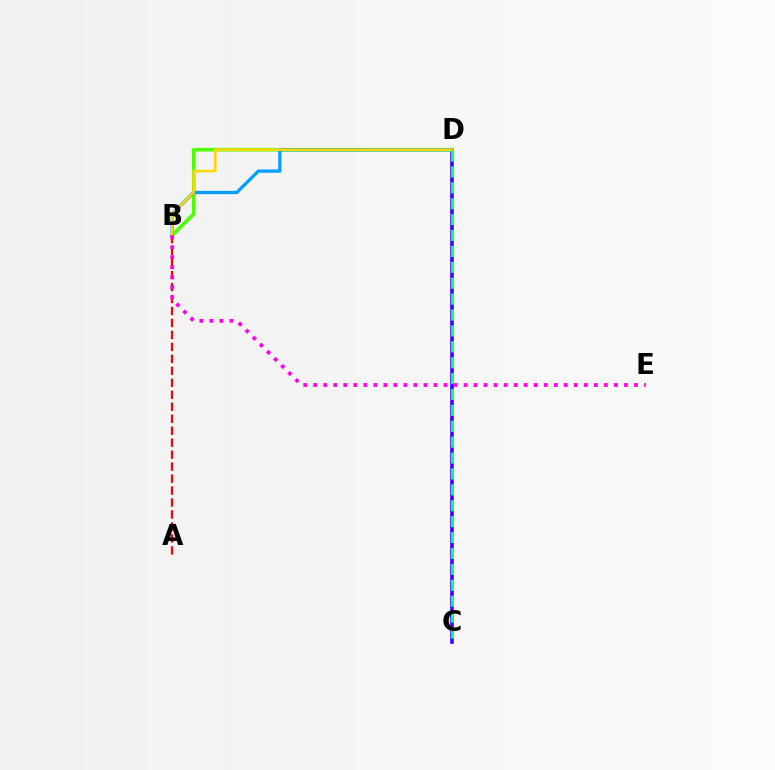{('C', 'D'): [{'color': '#3700ff', 'line_style': 'solid', 'thickness': 2.57}, {'color': '#00ff86', 'line_style': 'dashed', 'thickness': 2.16}], ('B', 'D'): [{'color': '#4fff00', 'line_style': 'solid', 'thickness': 2.63}, {'color': '#009eff', 'line_style': 'solid', 'thickness': 2.35}, {'color': '#ffd500', 'line_style': 'solid', 'thickness': 1.83}], ('A', 'B'): [{'color': '#ff0000', 'line_style': 'dashed', 'thickness': 1.63}], ('B', 'E'): [{'color': '#ff00ed', 'line_style': 'dotted', 'thickness': 2.72}]}